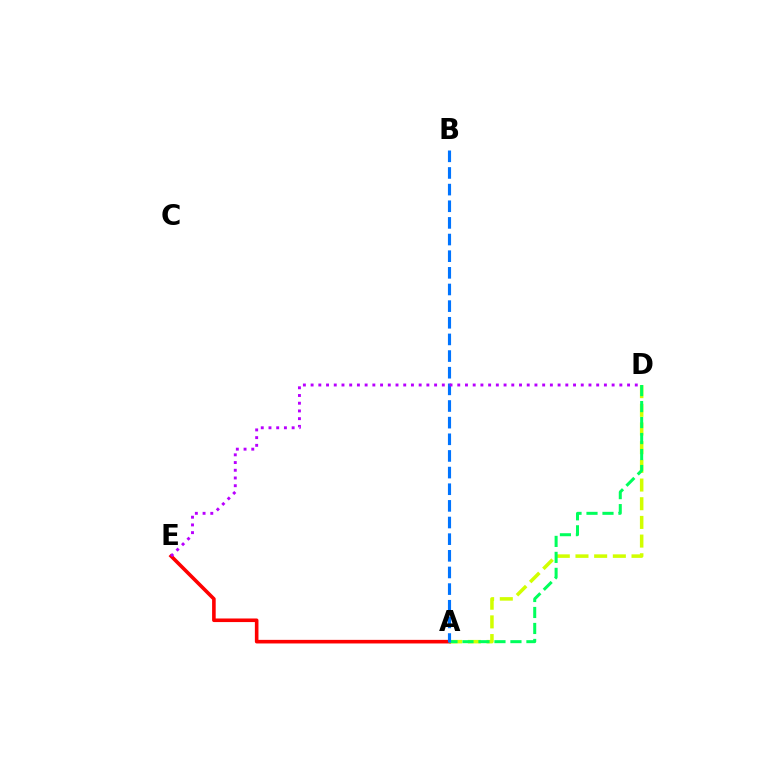{('A', 'D'): [{'color': '#d1ff00', 'line_style': 'dashed', 'thickness': 2.54}, {'color': '#00ff5c', 'line_style': 'dashed', 'thickness': 2.17}], ('A', 'E'): [{'color': '#ff0000', 'line_style': 'solid', 'thickness': 2.59}], ('A', 'B'): [{'color': '#0074ff', 'line_style': 'dashed', 'thickness': 2.26}], ('D', 'E'): [{'color': '#b900ff', 'line_style': 'dotted', 'thickness': 2.1}]}